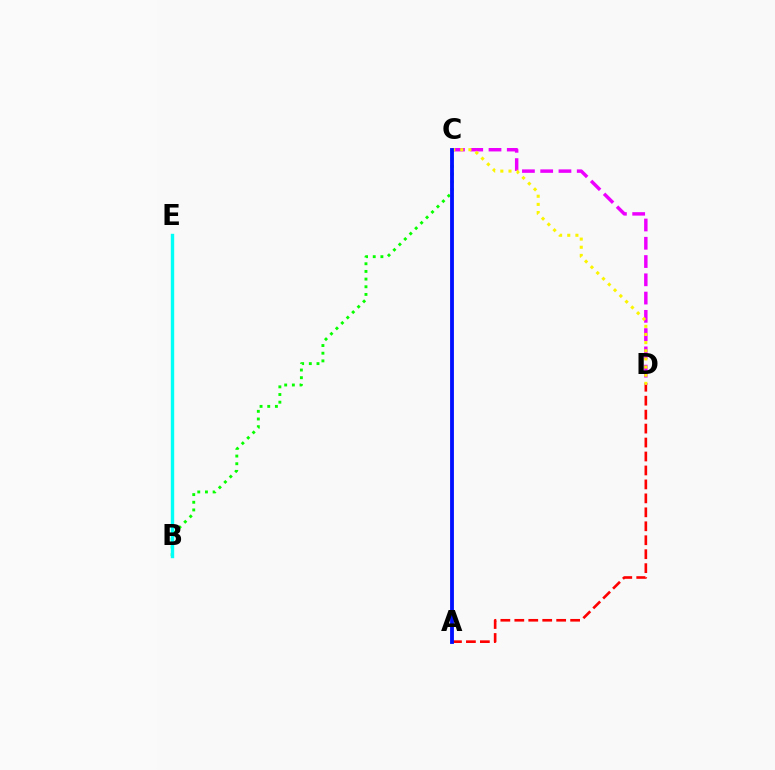{('C', 'D'): [{'color': '#ee00ff', 'line_style': 'dashed', 'thickness': 2.48}, {'color': '#fcf500', 'line_style': 'dotted', 'thickness': 2.21}], ('B', 'C'): [{'color': '#08ff00', 'line_style': 'dotted', 'thickness': 2.08}], ('A', 'D'): [{'color': '#ff0000', 'line_style': 'dashed', 'thickness': 1.9}], ('B', 'E'): [{'color': '#00fff6', 'line_style': 'solid', 'thickness': 2.44}], ('A', 'C'): [{'color': '#0010ff', 'line_style': 'solid', 'thickness': 2.77}]}